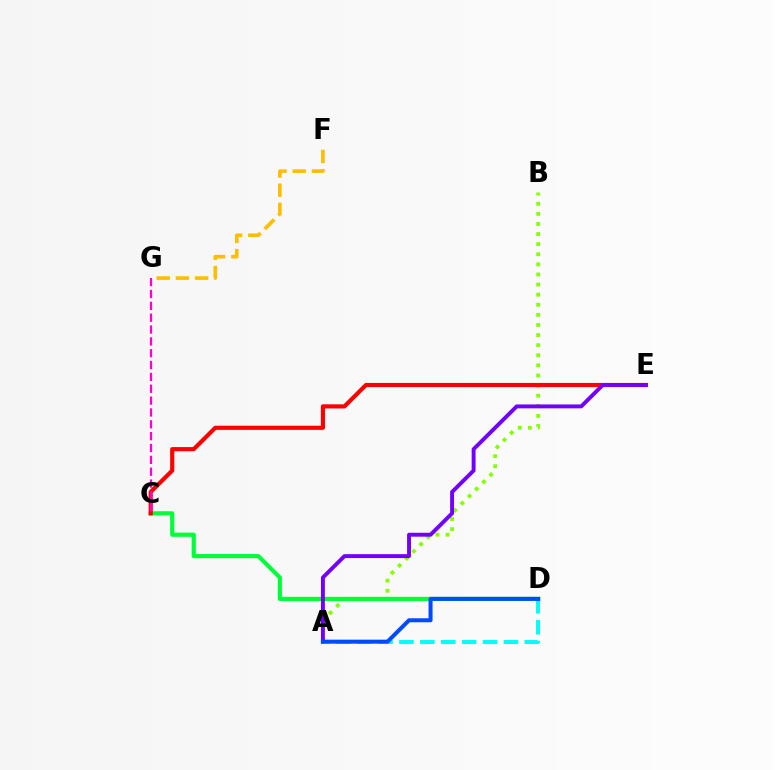{('A', 'B'): [{'color': '#84ff00', 'line_style': 'dotted', 'thickness': 2.75}], ('C', 'D'): [{'color': '#00ff39', 'line_style': 'solid', 'thickness': 3.0}], ('F', 'G'): [{'color': '#ffbd00', 'line_style': 'dashed', 'thickness': 2.61}], ('C', 'E'): [{'color': '#ff0000', 'line_style': 'solid', 'thickness': 2.99}], ('A', 'E'): [{'color': '#7200ff', 'line_style': 'solid', 'thickness': 2.81}], ('A', 'D'): [{'color': '#00fff6', 'line_style': 'dashed', 'thickness': 2.84}, {'color': '#004bff', 'line_style': 'solid', 'thickness': 2.89}], ('C', 'G'): [{'color': '#ff00cf', 'line_style': 'dashed', 'thickness': 1.61}]}